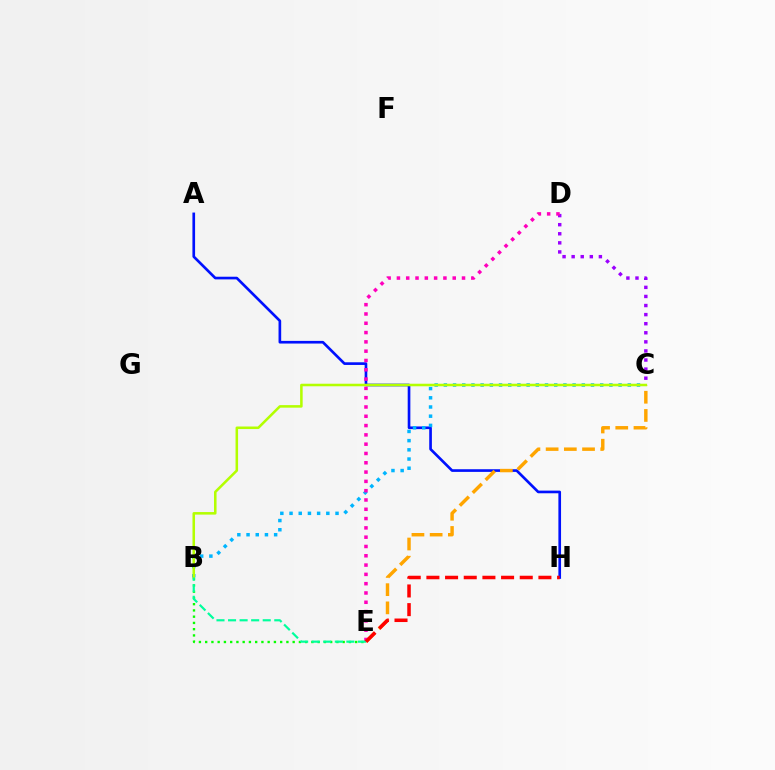{('B', 'E'): [{'color': '#08ff00', 'line_style': 'dotted', 'thickness': 1.7}, {'color': '#00ff9d', 'line_style': 'dashed', 'thickness': 1.57}], ('A', 'H'): [{'color': '#0010ff', 'line_style': 'solid', 'thickness': 1.92}], ('C', 'D'): [{'color': '#9b00ff', 'line_style': 'dotted', 'thickness': 2.47}], ('B', 'C'): [{'color': '#00b5ff', 'line_style': 'dotted', 'thickness': 2.5}, {'color': '#b3ff00', 'line_style': 'solid', 'thickness': 1.83}], ('C', 'E'): [{'color': '#ffa500', 'line_style': 'dashed', 'thickness': 2.47}], ('D', 'E'): [{'color': '#ff00bd', 'line_style': 'dotted', 'thickness': 2.53}], ('E', 'H'): [{'color': '#ff0000', 'line_style': 'dashed', 'thickness': 2.54}]}